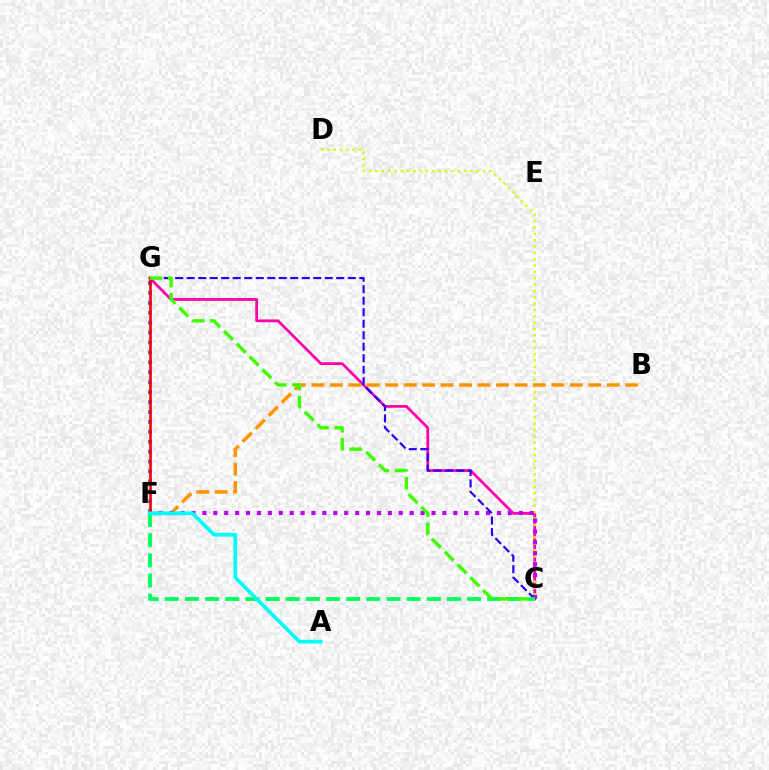{('F', 'G'): [{'color': '#0074ff', 'line_style': 'dotted', 'thickness': 2.69}, {'color': '#ff0000', 'line_style': 'solid', 'thickness': 1.92}], ('C', 'G'): [{'color': '#ff00ac', 'line_style': 'solid', 'thickness': 1.99}, {'color': '#2500ff', 'line_style': 'dashed', 'thickness': 1.56}, {'color': '#3dff00', 'line_style': 'dashed', 'thickness': 2.46}], ('C', 'D'): [{'color': '#d1ff00', 'line_style': 'dotted', 'thickness': 1.72}], ('B', 'F'): [{'color': '#ff9400', 'line_style': 'dashed', 'thickness': 2.51}], ('C', 'F'): [{'color': '#b900ff', 'line_style': 'dotted', 'thickness': 2.96}, {'color': '#00ff5c', 'line_style': 'dashed', 'thickness': 2.74}], ('A', 'F'): [{'color': '#00fff6', 'line_style': 'solid', 'thickness': 2.7}]}